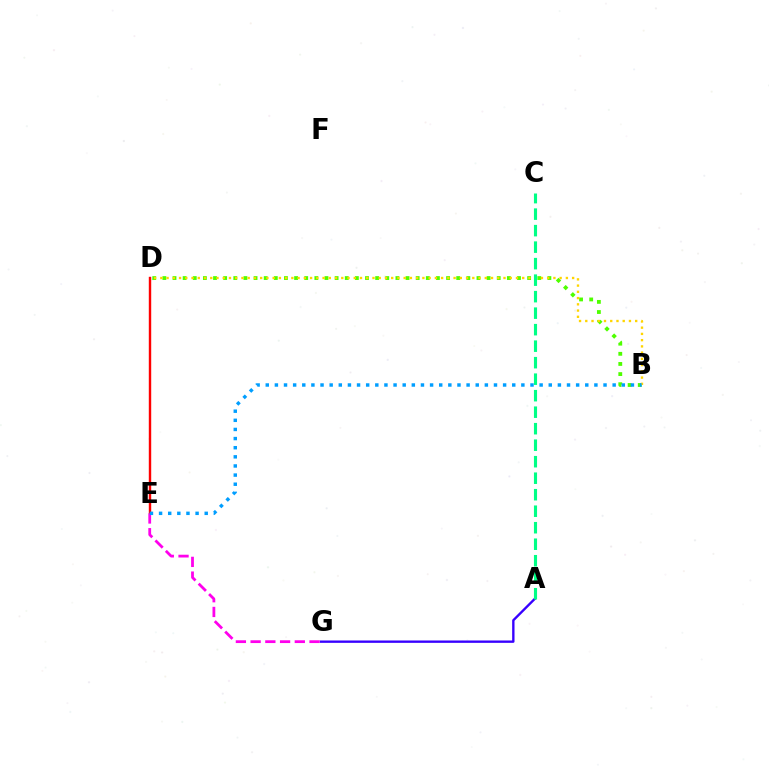{('A', 'G'): [{'color': '#3700ff', 'line_style': 'solid', 'thickness': 1.7}], ('B', 'D'): [{'color': '#4fff00', 'line_style': 'dotted', 'thickness': 2.75}, {'color': '#ffd500', 'line_style': 'dotted', 'thickness': 1.7}], ('D', 'E'): [{'color': '#ff0000', 'line_style': 'solid', 'thickness': 1.74}], ('E', 'G'): [{'color': '#ff00ed', 'line_style': 'dashed', 'thickness': 2.0}], ('A', 'C'): [{'color': '#00ff86', 'line_style': 'dashed', 'thickness': 2.24}], ('B', 'E'): [{'color': '#009eff', 'line_style': 'dotted', 'thickness': 2.48}]}